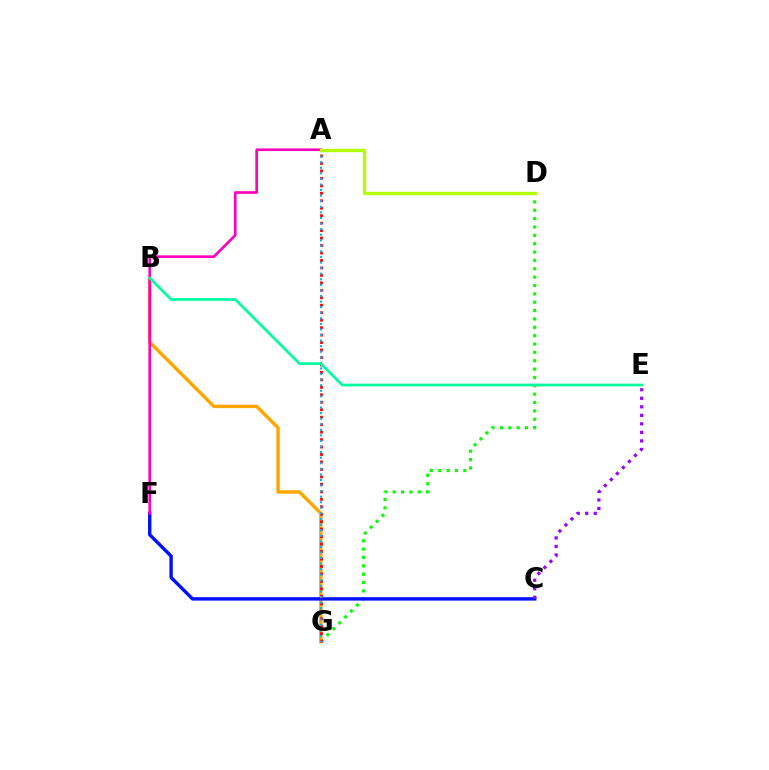{('D', 'G'): [{'color': '#08ff00', 'line_style': 'dotted', 'thickness': 2.27}], ('B', 'G'): [{'color': '#ffa500', 'line_style': 'solid', 'thickness': 2.46}], ('C', 'F'): [{'color': '#0010ff', 'line_style': 'solid', 'thickness': 2.45}], ('A', 'G'): [{'color': '#ff0000', 'line_style': 'dotted', 'thickness': 2.03}, {'color': '#00b5ff', 'line_style': 'dotted', 'thickness': 1.51}], ('A', 'F'): [{'color': '#ff00bd', 'line_style': 'solid', 'thickness': 1.91}], ('B', 'E'): [{'color': '#00ff9d', 'line_style': 'solid', 'thickness': 1.94}], ('A', 'D'): [{'color': '#b3ff00', 'line_style': 'solid', 'thickness': 2.4}], ('C', 'E'): [{'color': '#9b00ff', 'line_style': 'dotted', 'thickness': 2.32}]}